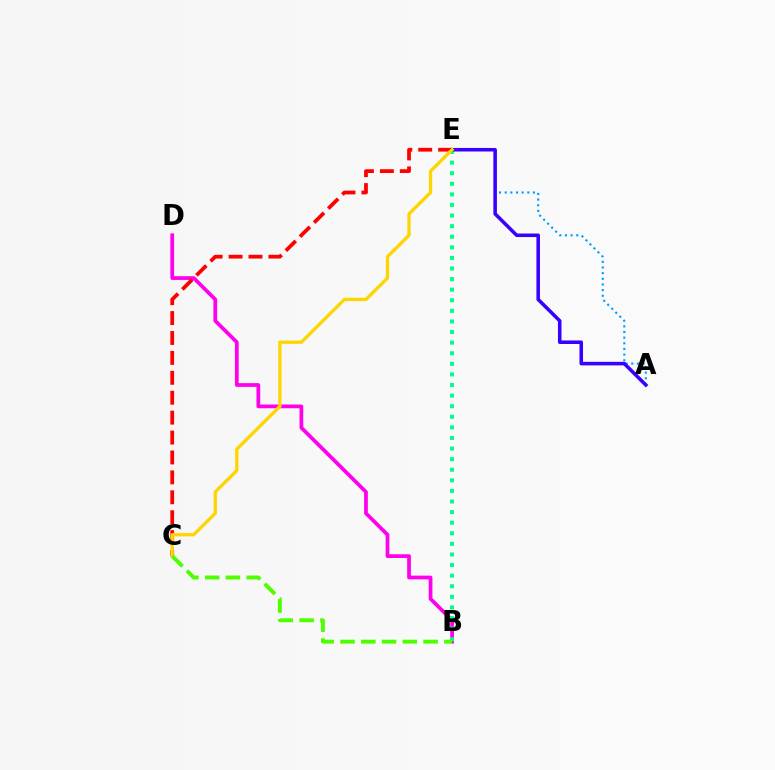{('B', 'D'): [{'color': '#ff00ed', 'line_style': 'solid', 'thickness': 2.69}], ('A', 'E'): [{'color': '#009eff', 'line_style': 'dotted', 'thickness': 1.54}, {'color': '#3700ff', 'line_style': 'solid', 'thickness': 2.55}], ('B', 'E'): [{'color': '#00ff86', 'line_style': 'dotted', 'thickness': 2.88}], ('C', 'E'): [{'color': '#ff0000', 'line_style': 'dashed', 'thickness': 2.71}, {'color': '#ffd500', 'line_style': 'solid', 'thickness': 2.38}], ('B', 'C'): [{'color': '#4fff00', 'line_style': 'dashed', 'thickness': 2.82}]}